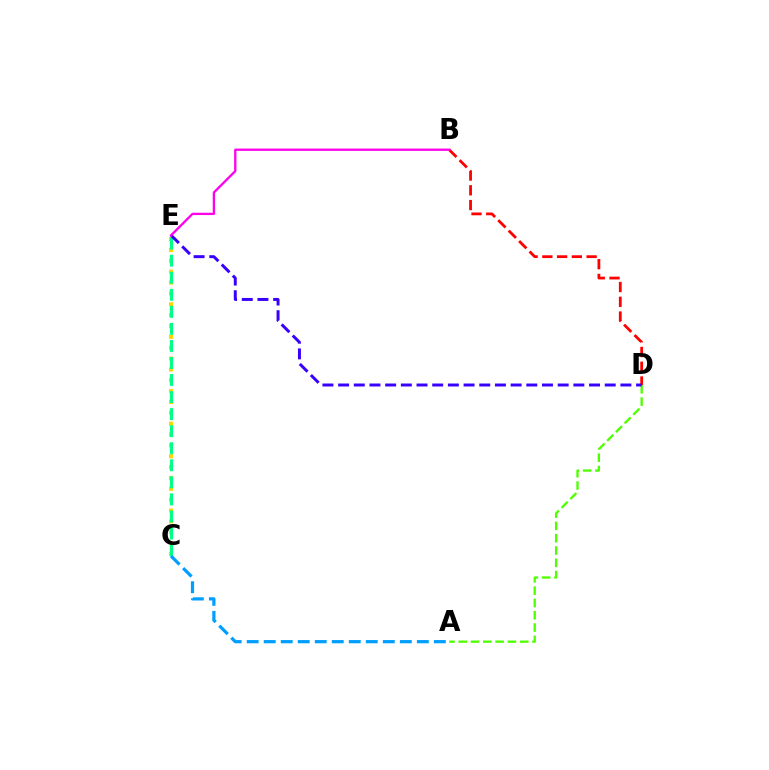{('A', 'D'): [{'color': '#4fff00', 'line_style': 'dashed', 'thickness': 1.67}], ('B', 'D'): [{'color': '#ff0000', 'line_style': 'dashed', 'thickness': 2.01}], ('C', 'E'): [{'color': '#ffd500', 'line_style': 'dotted', 'thickness': 2.95}, {'color': '#00ff86', 'line_style': 'dashed', 'thickness': 2.32}], ('D', 'E'): [{'color': '#3700ff', 'line_style': 'dashed', 'thickness': 2.13}], ('A', 'C'): [{'color': '#009eff', 'line_style': 'dashed', 'thickness': 2.31}], ('B', 'E'): [{'color': '#ff00ed', 'line_style': 'solid', 'thickness': 1.66}]}